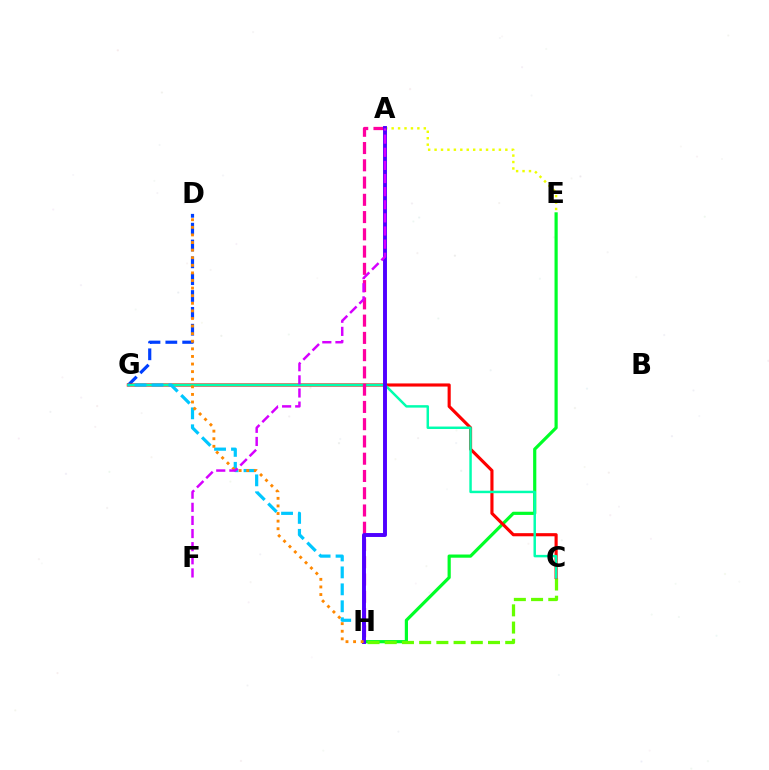{('E', 'H'): [{'color': '#00ff27', 'line_style': 'solid', 'thickness': 2.3}], ('C', 'H'): [{'color': '#66ff00', 'line_style': 'dashed', 'thickness': 2.34}], ('D', 'G'): [{'color': '#003fff', 'line_style': 'dashed', 'thickness': 2.29}], ('C', 'G'): [{'color': '#ff0000', 'line_style': 'solid', 'thickness': 2.25}, {'color': '#00ffaf', 'line_style': 'solid', 'thickness': 1.77}], ('A', 'H'): [{'color': '#ff00a0', 'line_style': 'dashed', 'thickness': 2.34}, {'color': '#4f00ff', 'line_style': 'solid', 'thickness': 2.82}], ('A', 'E'): [{'color': '#eeff00', 'line_style': 'dotted', 'thickness': 1.75}], ('G', 'H'): [{'color': '#00c7ff', 'line_style': 'dashed', 'thickness': 2.3}], ('D', 'H'): [{'color': '#ff8800', 'line_style': 'dotted', 'thickness': 2.06}], ('A', 'F'): [{'color': '#d600ff', 'line_style': 'dashed', 'thickness': 1.78}]}